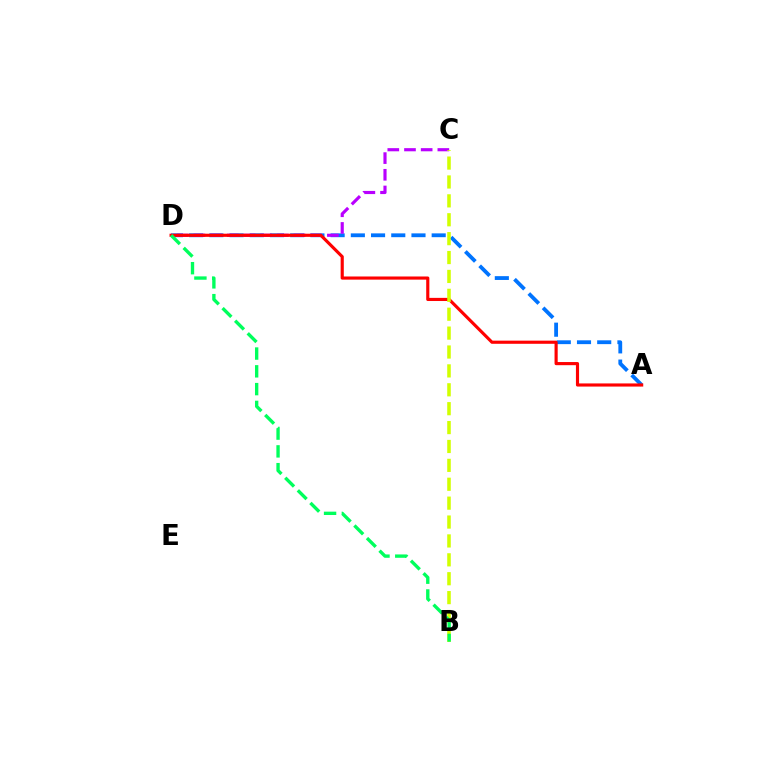{('A', 'D'): [{'color': '#0074ff', 'line_style': 'dashed', 'thickness': 2.75}, {'color': '#ff0000', 'line_style': 'solid', 'thickness': 2.26}], ('C', 'D'): [{'color': '#b900ff', 'line_style': 'dashed', 'thickness': 2.27}], ('B', 'C'): [{'color': '#d1ff00', 'line_style': 'dashed', 'thickness': 2.57}], ('B', 'D'): [{'color': '#00ff5c', 'line_style': 'dashed', 'thickness': 2.42}]}